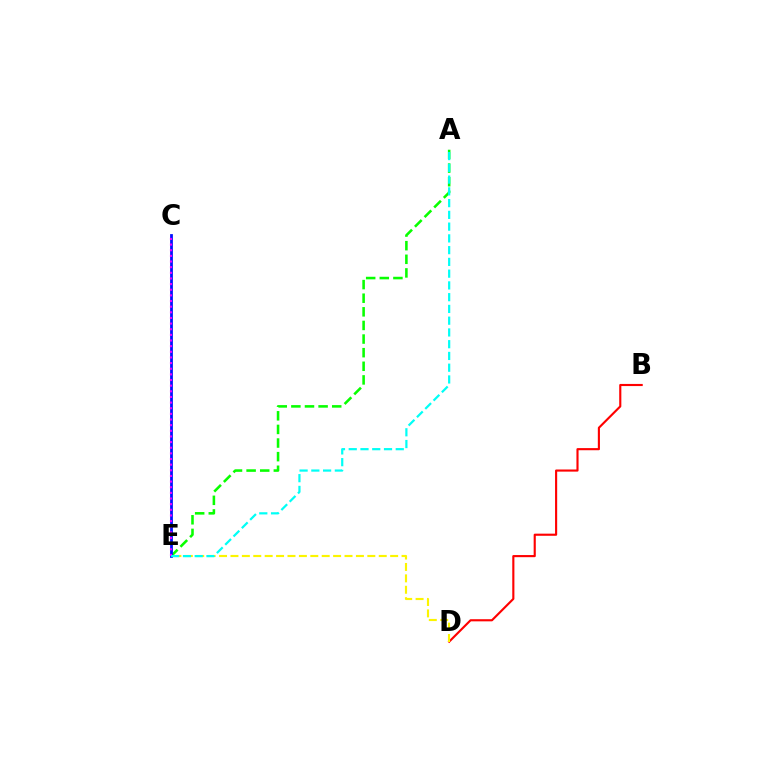{('A', 'E'): [{'color': '#08ff00', 'line_style': 'dashed', 'thickness': 1.85}, {'color': '#00fff6', 'line_style': 'dashed', 'thickness': 1.6}], ('B', 'D'): [{'color': '#ff0000', 'line_style': 'solid', 'thickness': 1.53}], ('D', 'E'): [{'color': '#fcf500', 'line_style': 'dashed', 'thickness': 1.55}], ('C', 'E'): [{'color': '#0010ff', 'line_style': 'solid', 'thickness': 1.99}, {'color': '#ee00ff', 'line_style': 'dotted', 'thickness': 1.53}]}